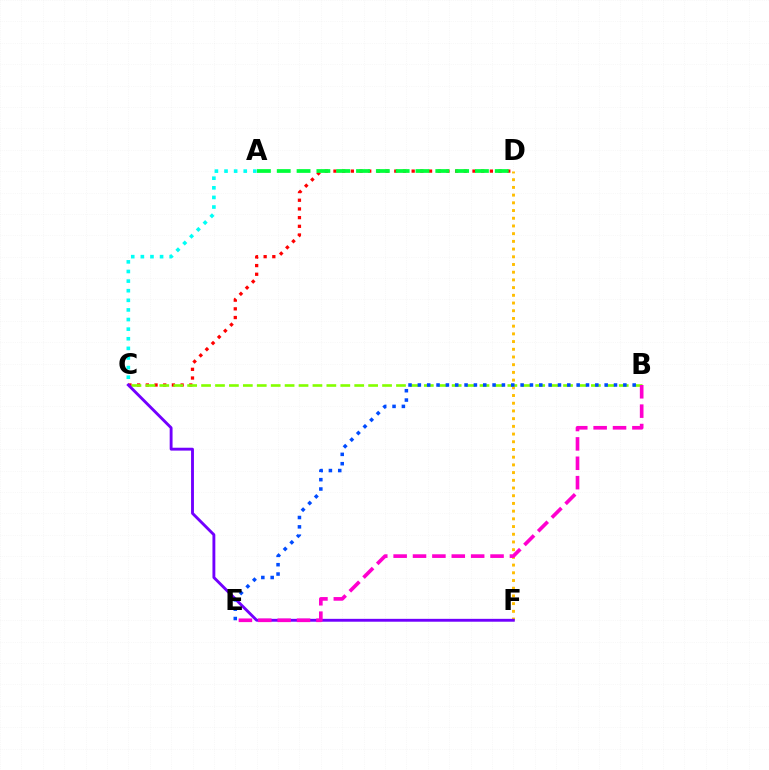{('C', 'D'): [{'color': '#ff0000', 'line_style': 'dotted', 'thickness': 2.36}], ('B', 'C'): [{'color': '#84ff00', 'line_style': 'dashed', 'thickness': 1.89}], ('D', 'F'): [{'color': '#ffbd00', 'line_style': 'dotted', 'thickness': 2.09}], ('C', 'F'): [{'color': '#7200ff', 'line_style': 'solid', 'thickness': 2.07}], ('B', 'E'): [{'color': '#ff00cf', 'line_style': 'dashed', 'thickness': 2.63}, {'color': '#004bff', 'line_style': 'dotted', 'thickness': 2.54}], ('A', 'D'): [{'color': '#00ff39', 'line_style': 'dashed', 'thickness': 2.69}], ('A', 'C'): [{'color': '#00fff6', 'line_style': 'dotted', 'thickness': 2.61}]}